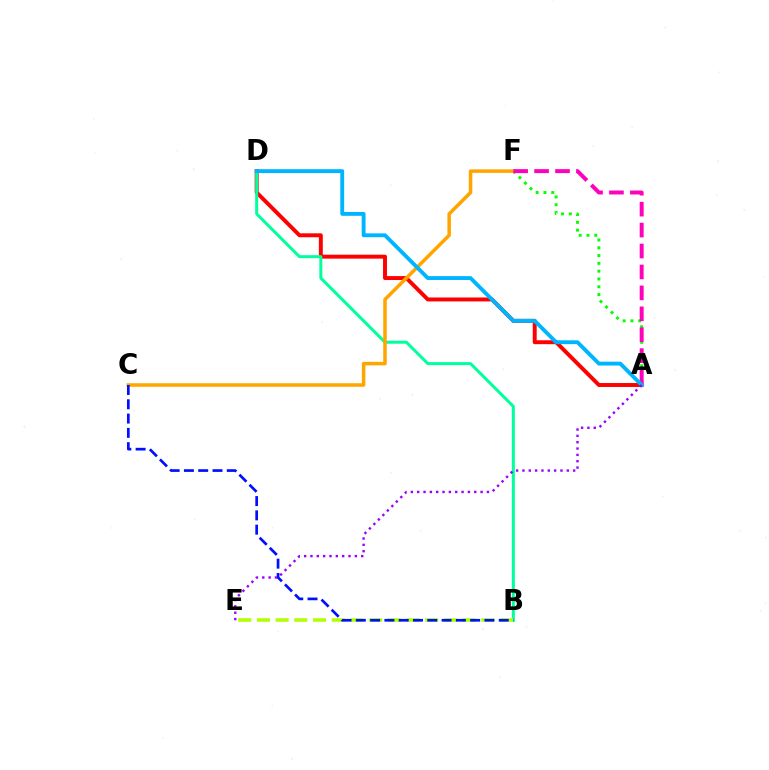{('A', 'D'): [{'color': '#ff0000', 'line_style': 'solid', 'thickness': 2.83}, {'color': '#00b5ff', 'line_style': 'solid', 'thickness': 2.79}], ('A', 'F'): [{'color': '#08ff00', 'line_style': 'dotted', 'thickness': 2.12}, {'color': '#ff00bd', 'line_style': 'dashed', 'thickness': 2.84}], ('B', 'D'): [{'color': '#00ff9d', 'line_style': 'solid', 'thickness': 2.15}], ('B', 'E'): [{'color': '#b3ff00', 'line_style': 'dashed', 'thickness': 2.54}], ('C', 'F'): [{'color': '#ffa500', 'line_style': 'solid', 'thickness': 2.54}], ('B', 'C'): [{'color': '#0010ff', 'line_style': 'dashed', 'thickness': 1.94}], ('A', 'E'): [{'color': '#9b00ff', 'line_style': 'dotted', 'thickness': 1.72}]}